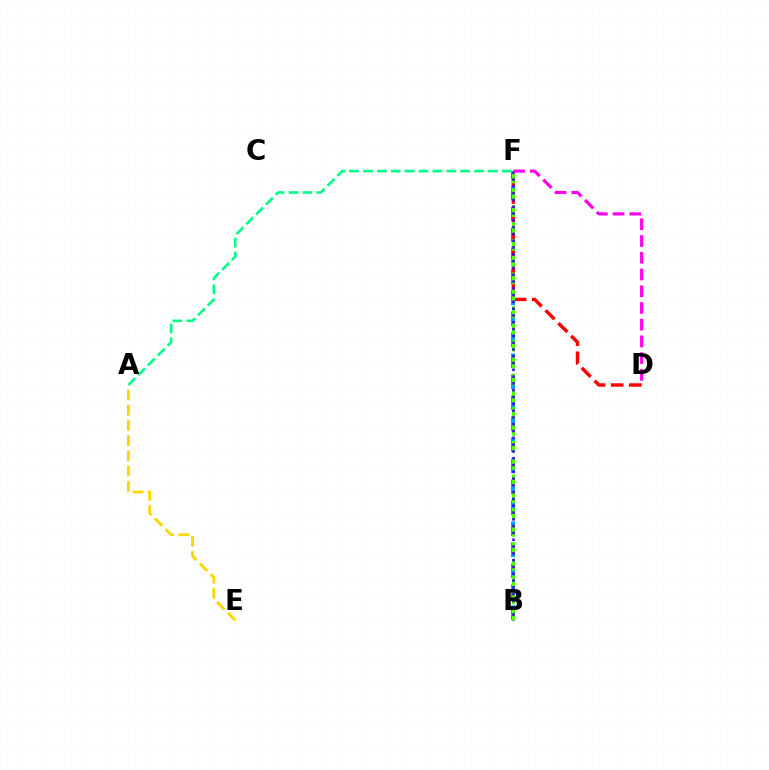{('B', 'F'): [{'color': '#009eff', 'line_style': 'dashed', 'thickness': 2.85}, {'color': '#4fff00', 'line_style': 'dashed', 'thickness': 2.29}, {'color': '#3700ff', 'line_style': 'dotted', 'thickness': 1.85}], ('D', 'F'): [{'color': '#ff0000', 'line_style': 'dashed', 'thickness': 2.46}, {'color': '#ff00ed', 'line_style': 'dashed', 'thickness': 2.27}], ('A', 'E'): [{'color': '#ffd500', 'line_style': 'dashed', 'thickness': 2.07}], ('A', 'F'): [{'color': '#00ff86', 'line_style': 'dashed', 'thickness': 1.89}]}